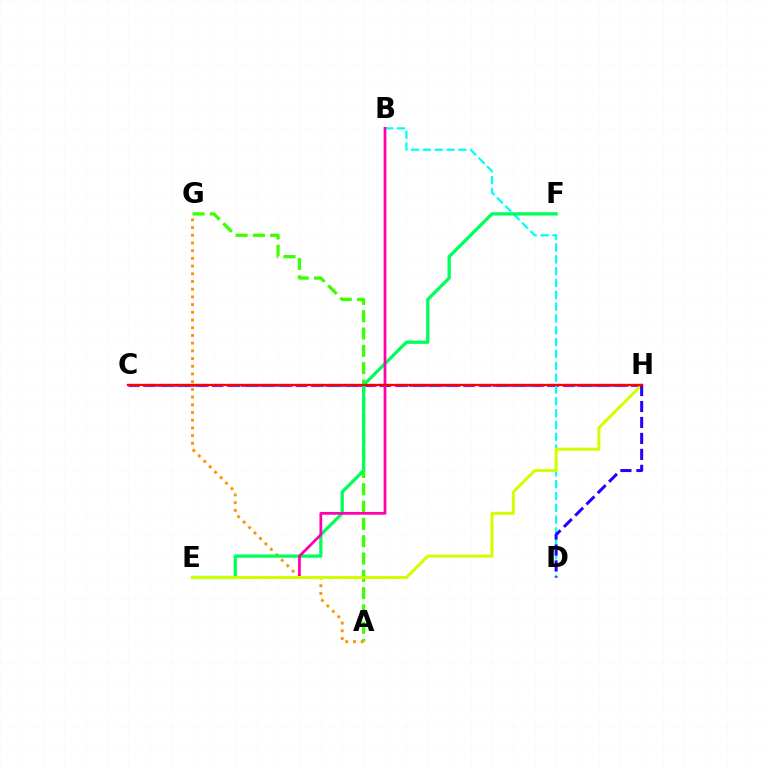{('C', 'H'): [{'color': '#0074ff', 'line_style': 'dashed', 'thickness': 2.28}, {'color': '#b900ff', 'line_style': 'dashed', 'thickness': 1.9}, {'color': '#ff0000', 'line_style': 'solid', 'thickness': 1.66}], ('A', 'G'): [{'color': '#3dff00', 'line_style': 'dashed', 'thickness': 2.35}, {'color': '#ff9400', 'line_style': 'dotted', 'thickness': 2.09}], ('B', 'D'): [{'color': '#00fff6', 'line_style': 'dashed', 'thickness': 1.61}], ('E', 'F'): [{'color': '#00ff5c', 'line_style': 'solid', 'thickness': 2.36}], ('B', 'E'): [{'color': '#ff00ac', 'line_style': 'solid', 'thickness': 1.98}], ('E', 'H'): [{'color': '#d1ff00', 'line_style': 'solid', 'thickness': 2.17}], ('D', 'H'): [{'color': '#2500ff', 'line_style': 'dashed', 'thickness': 2.17}]}